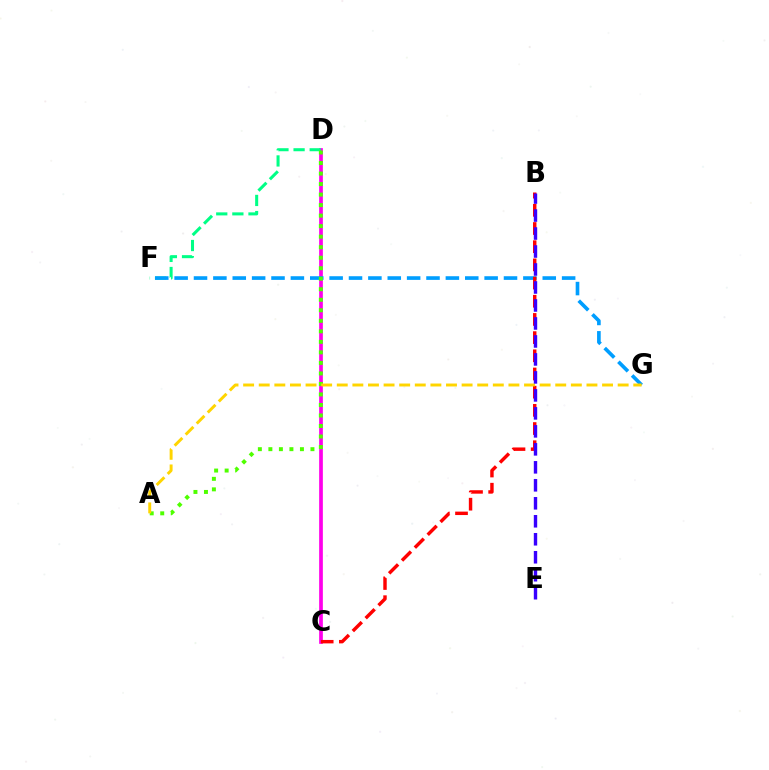{('C', 'D'): [{'color': '#ff00ed', 'line_style': 'solid', 'thickness': 2.67}], ('D', 'F'): [{'color': '#00ff86', 'line_style': 'dashed', 'thickness': 2.19}], ('F', 'G'): [{'color': '#009eff', 'line_style': 'dashed', 'thickness': 2.63}], ('A', 'D'): [{'color': '#4fff00', 'line_style': 'dotted', 'thickness': 2.86}], ('B', 'C'): [{'color': '#ff0000', 'line_style': 'dashed', 'thickness': 2.47}], ('A', 'G'): [{'color': '#ffd500', 'line_style': 'dashed', 'thickness': 2.12}], ('B', 'E'): [{'color': '#3700ff', 'line_style': 'dashed', 'thickness': 2.44}]}